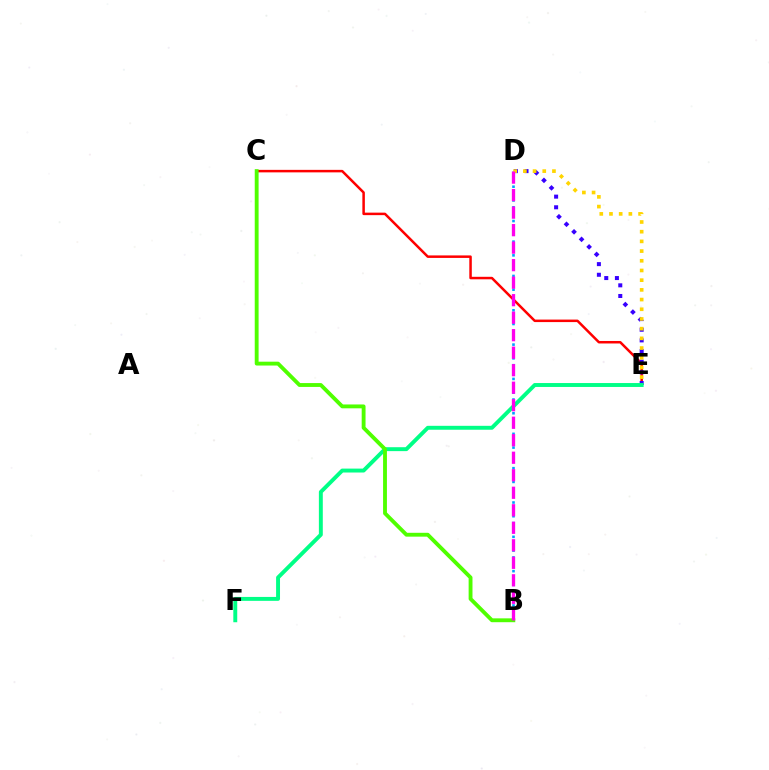{('B', 'D'): [{'color': '#009eff', 'line_style': 'dotted', 'thickness': 1.87}, {'color': '#ff00ed', 'line_style': 'dashed', 'thickness': 2.38}], ('C', 'E'): [{'color': '#ff0000', 'line_style': 'solid', 'thickness': 1.8}], ('D', 'E'): [{'color': '#3700ff', 'line_style': 'dotted', 'thickness': 2.89}, {'color': '#ffd500', 'line_style': 'dotted', 'thickness': 2.63}], ('E', 'F'): [{'color': '#00ff86', 'line_style': 'solid', 'thickness': 2.82}], ('B', 'C'): [{'color': '#4fff00', 'line_style': 'solid', 'thickness': 2.78}]}